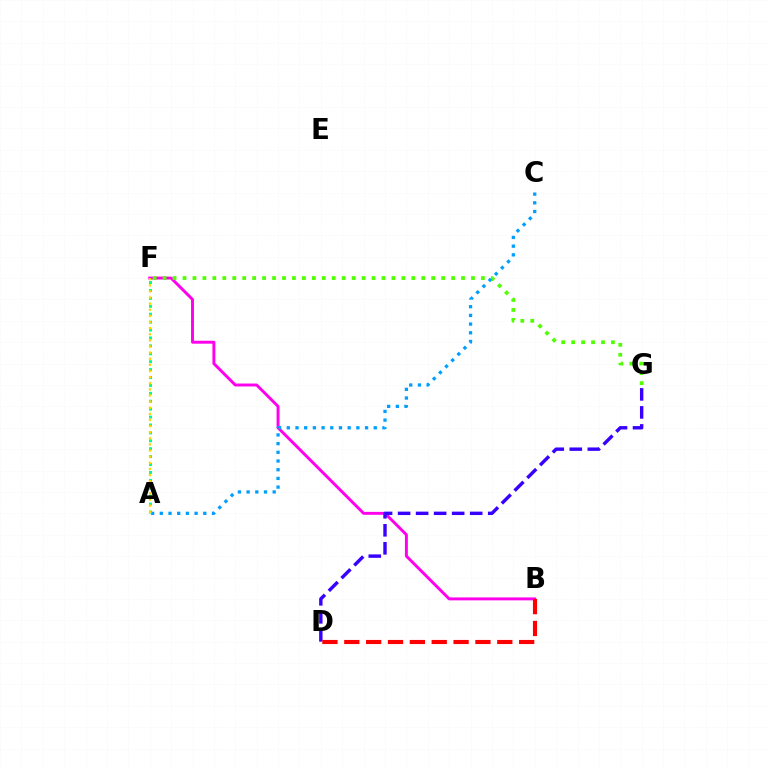{('B', 'F'): [{'color': '#ff00ed', 'line_style': 'solid', 'thickness': 2.11}], ('D', 'G'): [{'color': '#3700ff', 'line_style': 'dashed', 'thickness': 2.45}], ('F', 'G'): [{'color': '#4fff00', 'line_style': 'dotted', 'thickness': 2.7}], ('A', 'C'): [{'color': '#009eff', 'line_style': 'dotted', 'thickness': 2.36}], ('B', 'D'): [{'color': '#ff0000', 'line_style': 'dashed', 'thickness': 2.97}], ('A', 'F'): [{'color': '#00ff86', 'line_style': 'dotted', 'thickness': 2.15}, {'color': '#ffd500', 'line_style': 'dotted', 'thickness': 1.66}]}